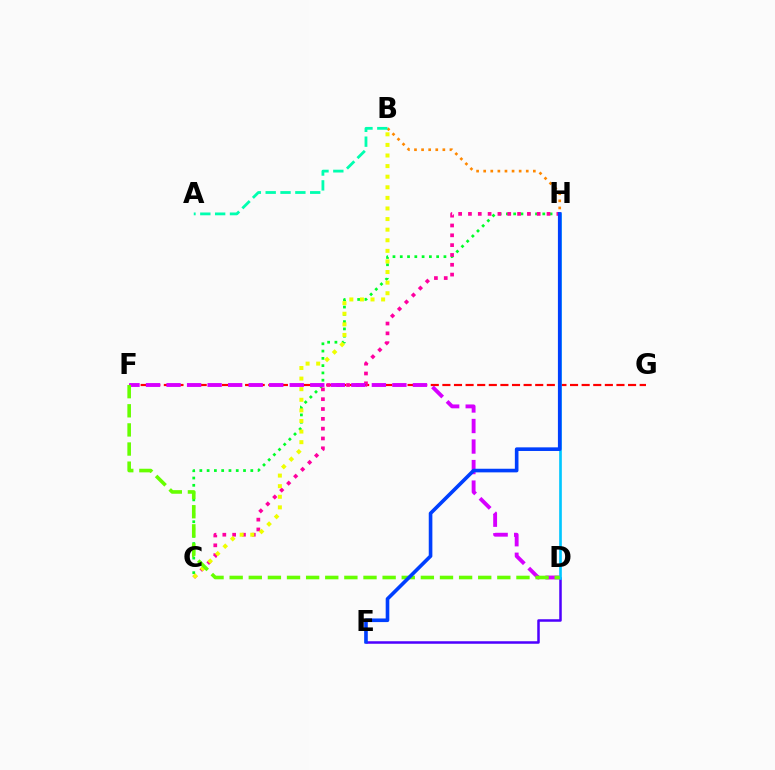{('F', 'G'): [{'color': '#ff0000', 'line_style': 'dashed', 'thickness': 1.58}], ('C', 'H'): [{'color': '#00ff27', 'line_style': 'dotted', 'thickness': 1.98}, {'color': '#ff00a0', 'line_style': 'dotted', 'thickness': 2.67}], ('D', 'E'): [{'color': '#4f00ff', 'line_style': 'solid', 'thickness': 1.81}], ('D', 'F'): [{'color': '#d600ff', 'line_style': 'dashed', 'thickness': 2.79}, {'color': '#66ff00', 'line_style': 'dashed', 'thickness': 2.6}], ('B', 'C'): [{'color': '#eeff00', 'line_style': 'dotted', 'thickness': 2.88}], ('D', 'H'): [{'color': '#00c7ff', 'line_style': 'solid', 'thickness': 1.93}], ('B', 'H'): [{'color': '#ff8800', 'line_style': 'dotted', 'thickness': 1.93}], ('A', 'B'): [{'color': '#00ffaf', 'line_style': 'dashed', 'thickness': 2.02}], ('E', 'H'): [{'color': '#003fff', 'line_style': 'solid', 'thickness': 2.61}]}